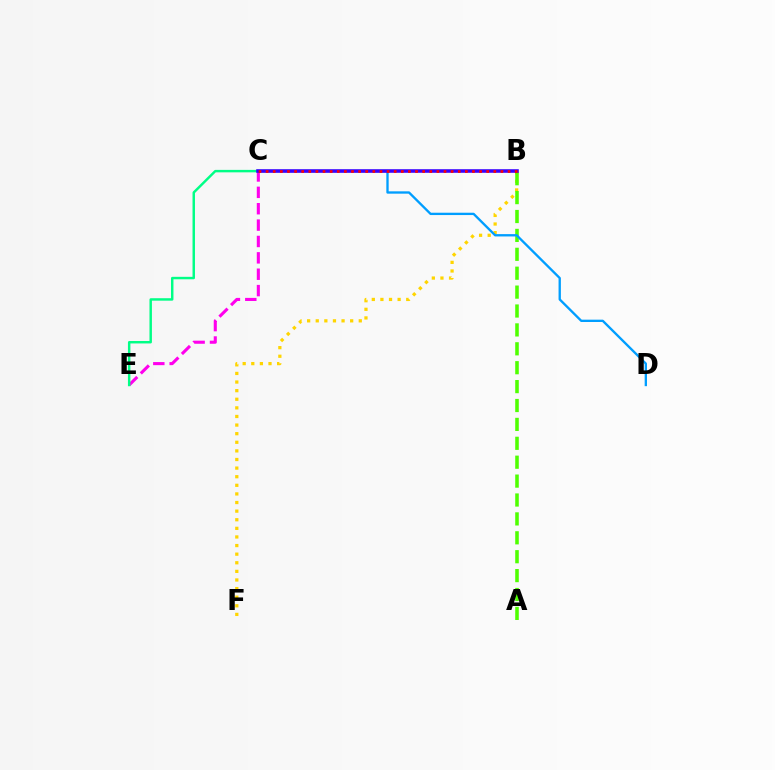{('C', 'E'): [{'color': '#ff00ed', 'line_style': 'dashed', 'thickness': 2.22}, {'color': '#00ff86', 'line_style': 'solid', 'thickness': 1.77}], ('B', 'F'): [{'color': '#ffd500', 'line_style': 'dotted', 'thickness': 2.34}], ('A', 'B'): [{'color': '#4fff00', 'line_style': 'dashed', 'thickness': 2.57}], ('C', 'D'): [{'color': '#009eff', 'line_style': 'solid', 'thickness': 1.68}], ('B', 'C'): [{'color': '#3700ff', 'line_style': 'solid', 'thickness': 2.56}, {'color': '#ff0000', 'line_style': 'dotted', 'thickness': 1.93}]}